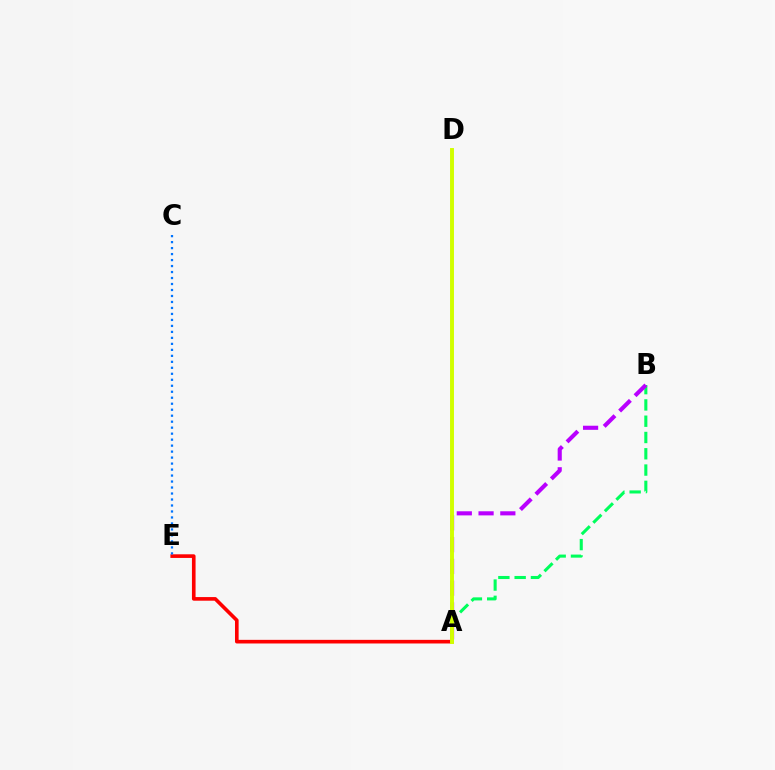{('A', 'E'): [{'color': '#ff0000', 'line_style': 'solid', 'thickness': 2.61}], ('A', 'B'): [{'color': '#00ff5c', 'line_style': 'dashed', 'thickness': 2.21}, {'color': '#b900ff', 'line_style': 'dashed', 'thickness': 2.96}], ('C', 'E'): [{'color': '#0074ff', 'line_style': 'dotted', 'thickness': 1.63}], ('A', 'D'): [{'color': '#d1ff00', 'line_style': 'solid', 'thickness': 2.82}]}